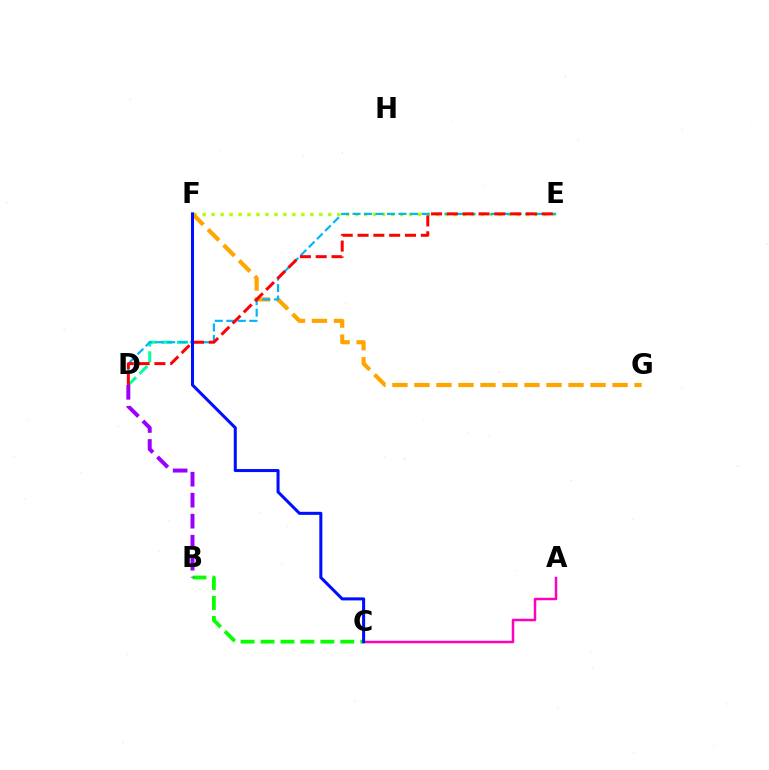{('E', 'F'): [{'color': '#b3ff00', 'line_style': 'dotted', 'thickness': 2.44}], ('D', 'F'): [{'color': '#00ff9d', 'line_style': 'dashed', 'thickness': 2.14}], ('F', 'G'): [{'color': '#ffa500', 'line_style': 'dashed', 'thickness': 2.99}], ('D', 'E'): [{'color': '#00b5ff', 'line_style': 'dashed', 'thickness': 1.56}, {'color': '#ff0000', 'line_style': 'dashed', 'thickness': 2.15}], ('A', 'C'): [{'color': '#ff00bd', 'line_style': 'solid', 'thickness': 1.8}], ('B', 'C'): [{'color': '#08ff00', 'line_style': 'dashed', 'thickness': 2.71}], ('B', 'D'): [{'color': '#9b00ff', 'line_style': 'dashed', 'thickness': 2.85}], ('C', 'F'): [{'color': '#0010ff', 'line_style': 'solid', 'thickness': 2.19}]}